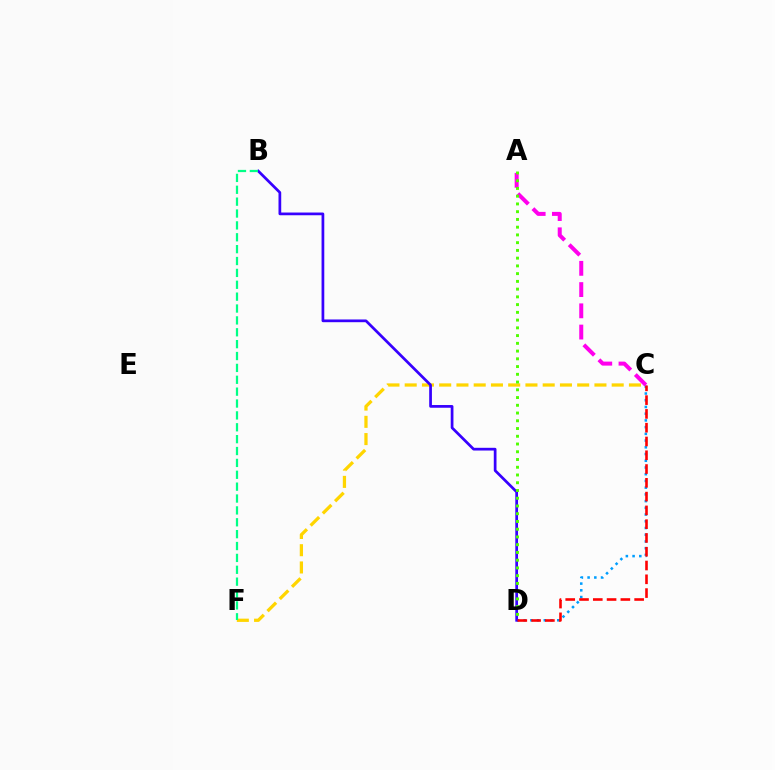{('C', 'F'): [{'color': '#ffd500', 'line_style': 'dashed', 'thickness': 2.34}], ('C', 'D'): [{'color': '#009eff', 'line_style': 'dotted', 'thickness': 1.83}, {'color': '#ff0000', 'line_style': 'dashed', 'thickness': 1.87}], ('A', 'C'): [{'color': '#ff00ed', 'line_style': 'dashed', 'thickness': 2.89}], ('B', 'D'): [{'color': '#3700ff', 'line_style': 'solid', 'thickness': 1.96}], ('A', 'D'): [{'color': '#4fff00', 'line_style': 'dotted', 'thickness': 2.1}], ('B', 'F'): [{'color': '#00ff86', 'line_style': 'dashed', 'thickness': 1.61}]}